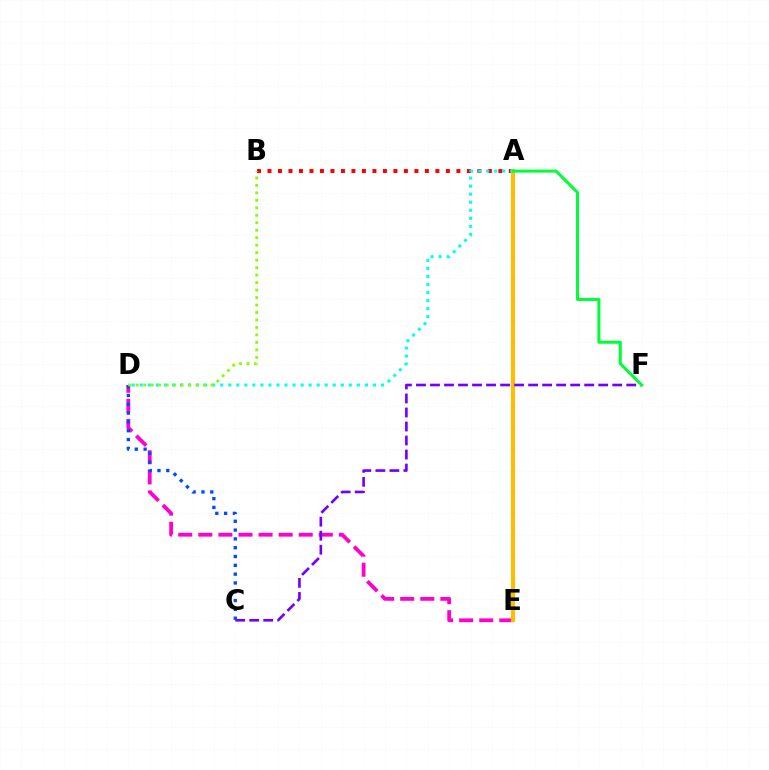{('D', 'E'): [{'color': '#ff00cf', 'line_style': 'dashed', 'thickness': 2.73}], ('A', 'B'): [{'color': '#ff0000', 'line_style': 'dotted', 'thickness': 2.85}], ('A', 'E'): [{'color': '#ffbd00', 'line_style': 'solid', 'thickness': 2.96}], ('C', 'F'): [{'color': '#7200ff', 'line_style': 'dashed', 'thickness': 1.9}], ('A', 'D'): [{'color': '#00fff6', 'line_style': 'dotted', 'thickness': 2.18}], ('C', 'D'): [{'color': '#004bff', 'line_style': 'dotted', 'thickness': 2.39}], ('B', 'D'): [{'color': '#84ff00', 'line_style': 'dotted', 'thickness': 2.03}], ('A', 'F'): [{'color': '#00ff39', 'line_style': 'solid', 'thickness': 2.19}]}